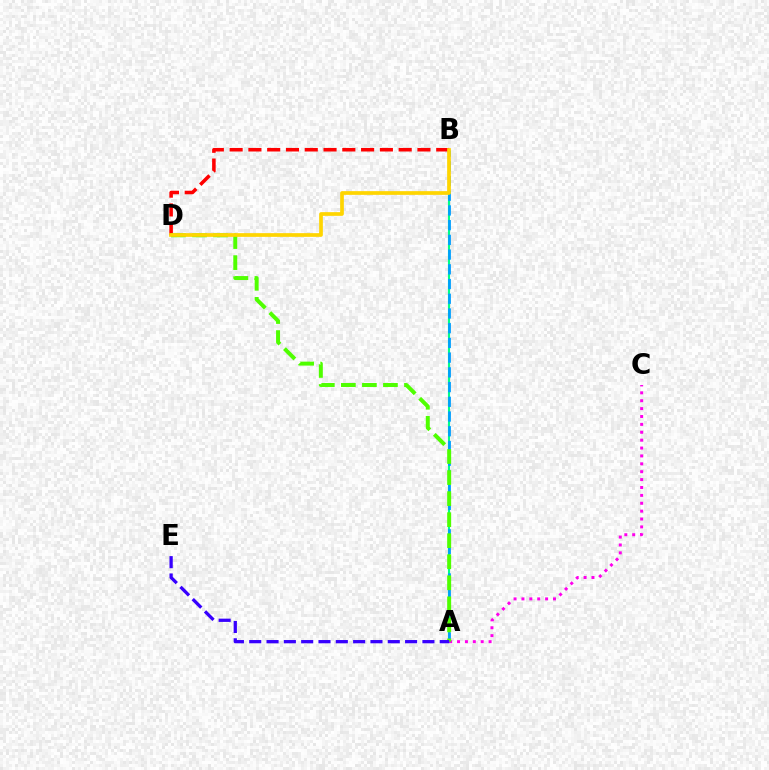{('A', 'B'): [{'color': '#00ff86', 'line_style': 'solid', 'thickness': 1.53}, {'color': '#009eff', 'line_style': 'dashed', 'thickness': 2.0}], ('B', 'D'): [{'color': '#ff0000', 'line_style': 'dashed', 'thickness': 2.55}, {'color': '#ffd500', 'line_style': 'solid', 'thickness': 2.67}], ('A', 'C'): [{'color': '#ff00ed', 'line_style': 'dotted', 'thickness': 2.14}], ('A', 'D'): [{'color': '#4fff00', 'line_style': 'dashed', 'thickness': 2.86}], ('A', 'E'): [{'color': '#3700ff', 'line_style': 'dashed', 'thickness': 2.35}]}